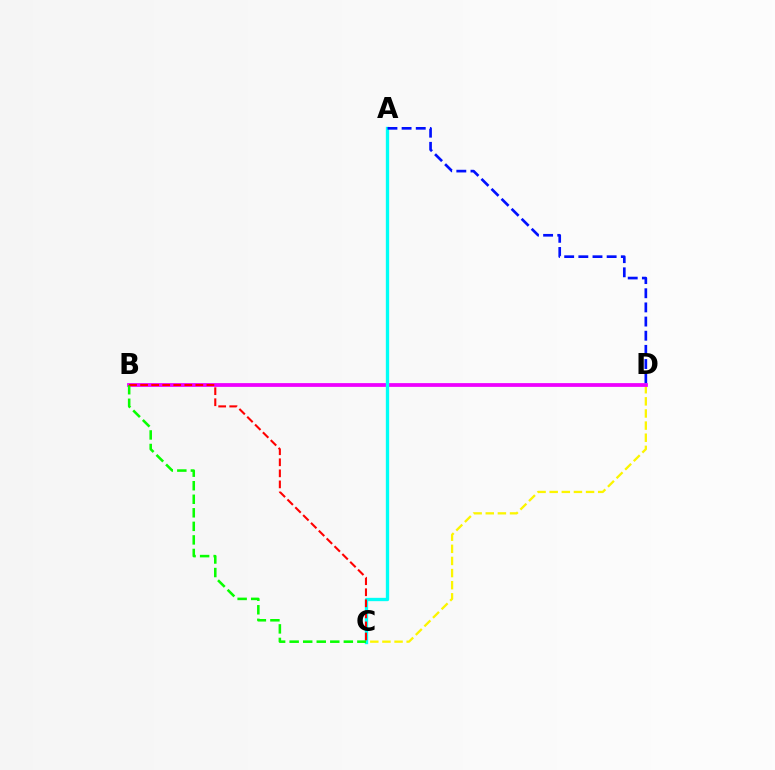{('C', 'D'): [{'color': '#fcf500', 'line_style': 'dashed', 'thickness': 1.65}], ('B', 'D'): [{'color': '#ee00ff', 'line_style': 'solid', 'thickness': 2.71}], ('A', 'C'): [{'color': '#00fff6', 'line_style': 'solid', 'thickness': 2.39}], ('B', 'C'): [{'color': '#08ff00', 'line_style': 'dashed', 'thickness': 1.84}, {'color': '#ff0000', 'line_style': 'dashed', 'thickness': 1.5}], ('A', 'D'): [{'color': '#0010ff', 'line_style': 'dashed', 'thickness': 1.92}]}